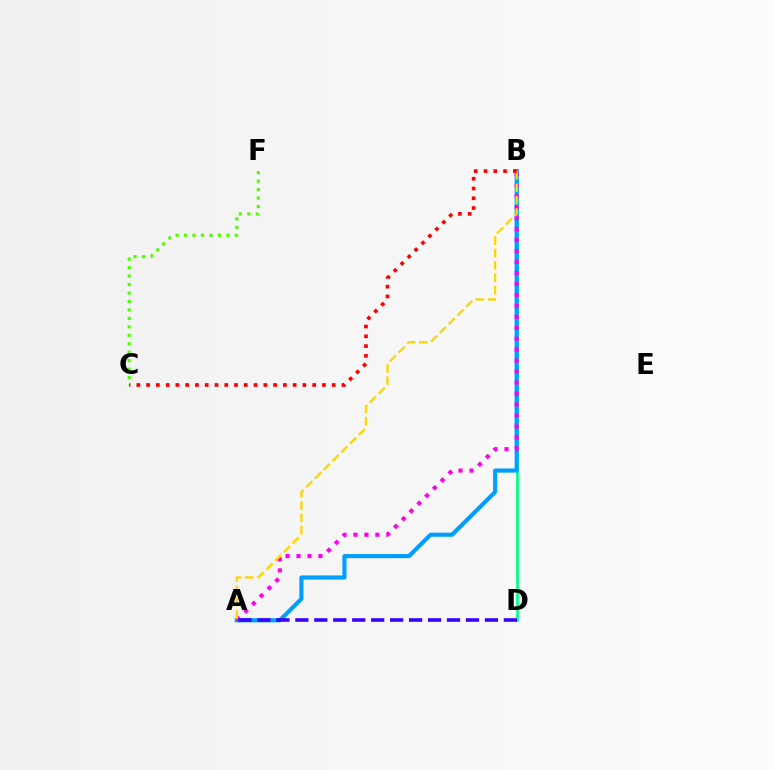{('B', 'D'): [{'color': '#00ff86', 'line_style': 'solid', 'thickness': 1.92}], ('A', 'B'): [{'color': '#009eff', 'line_style': 'solid', 'thickness': 2.98}, {'color': '#ff00ed', 'line_style': 'dotted', 'thickness': 2.98}, {'color': '#ffd500', 'line_style': 'dashed', 'thickness': 1.68}], ('A', 'D'): [{'color': '#3700ff', 'line_style': 'dashed', 'thickness': 2.58}], ('C', 'F'): [{'color': '#4fff00', 'line_style': 'dotted', 'thickness': 2.3}], ('B', 'C'): [{'color': '#ff0000', 'line_style': 'dotted', 'thickness': 2.65}]}